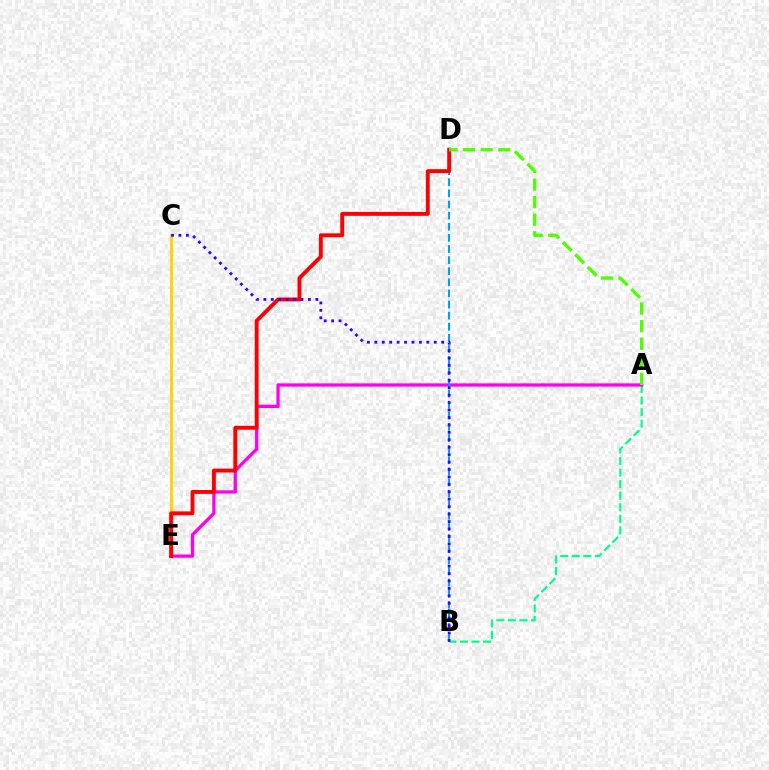{('C', 'E'): [{'color': '#ffd500', 'line_style': 'solid', 'thickness': 2.11}], ('A', 'B'): [{'color': '#00ff86', 'line_style': 'dashed', 'thickness': 1.57}], ('A', 'E'): [{'color': '#ff00ed', 'line_style': 'solid', 'thickness': 2.35}], ('B', 'D'): [{'color': '#009eff', 'line_style': 'dashed', 'thickness': 1.51}], ('D', 'E'): [{'color': '#ff0000', 'line_style': 'solid', 'thickness': 2.8}], ('B', 'C'): [{'color': '#3700ff', 'line_style': 'dotted', 'thickness': 2.02}], ('A', 'D'): [{'color': '#4fff00', 'line_style': 'dashed', 'thickness': 2.39}]}